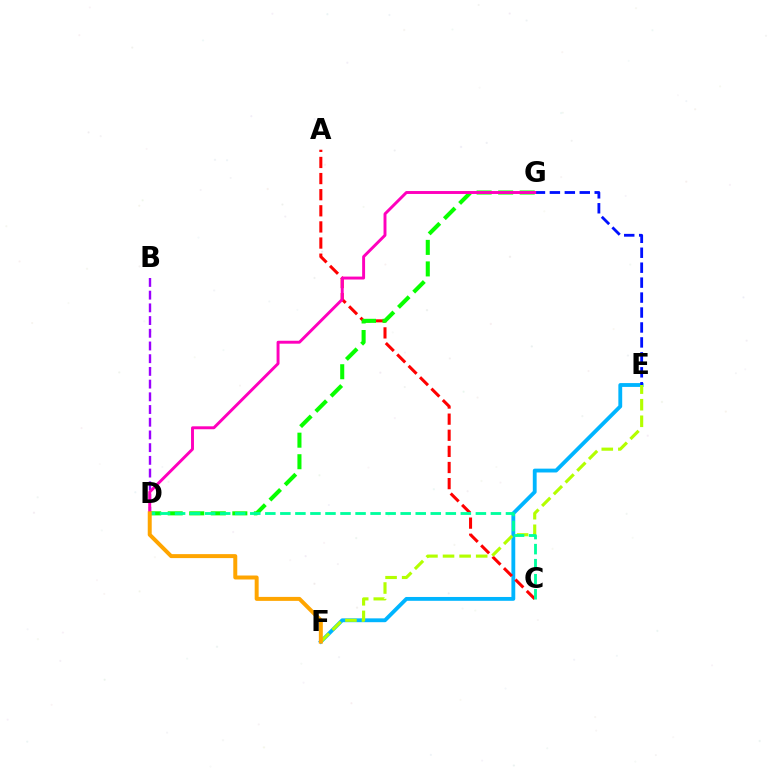{('E', 'F'): [{'color': '#00b5ff', 'line_style': 'solid', 'thickness': 2.76}, {'color': '#b3ff00', 'line_style': 'dashed', 'thickness': 2.25}], ('A', 'C'): [{'color': '#ff0000', 'line_style': 'dashed', 'thickness': 2.19}], ('B', 'D'): [{'color': '#9b00ff', 'line_style': 'dashed', 'thickness': 1.73}], ('D', 'G'): [{'color': '#08ff00', 'line_style': 'dashed', 'thickness': 2.93}, {'color': '#ff00bd', 'line_style': 'solid', 'thickness': 2.11}], ('C', 'D'): [{'color': '#00ff9d', 'line_style': 'dashed', 'thickness': 2.04}], ('E', 'G'): [{'color': '#0010ff', 'line_style': 'dashed', 'thickness': 2.03}], ('D', 'F'): [{'color': '#ffa500', 'line_style': 'solid', 'thickness': 2.86}]}